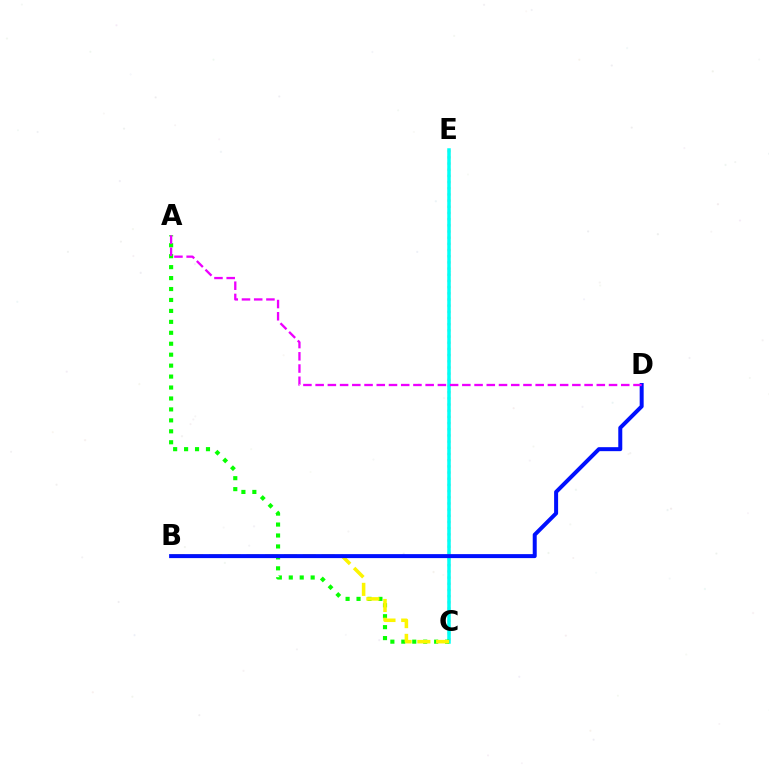{('C', 'E'): [{'color': '#ff0000', 'line_style': 'dotted', 'thickness': 1.68}, {'color': '#00fff6', 'line_style': 'solid', 'thickness': 2.52}], ('A', 'C'): [{'color': '#08ff00', 'line_style': 'dotted', 'thickness': 2.97}], ('B', 'C'): [{'color': '#fcf500', 'line_style': 'dashed', 'thickness': 2.55}], ('B', 'D'): [{'color': '#0010ff', 'line_style': 'solid', 'thickness': 2.87}], ('A', 'D'): [{'color': '#ee00ff', 'line_style': 'dashed', 'thickness': 1.66}]}